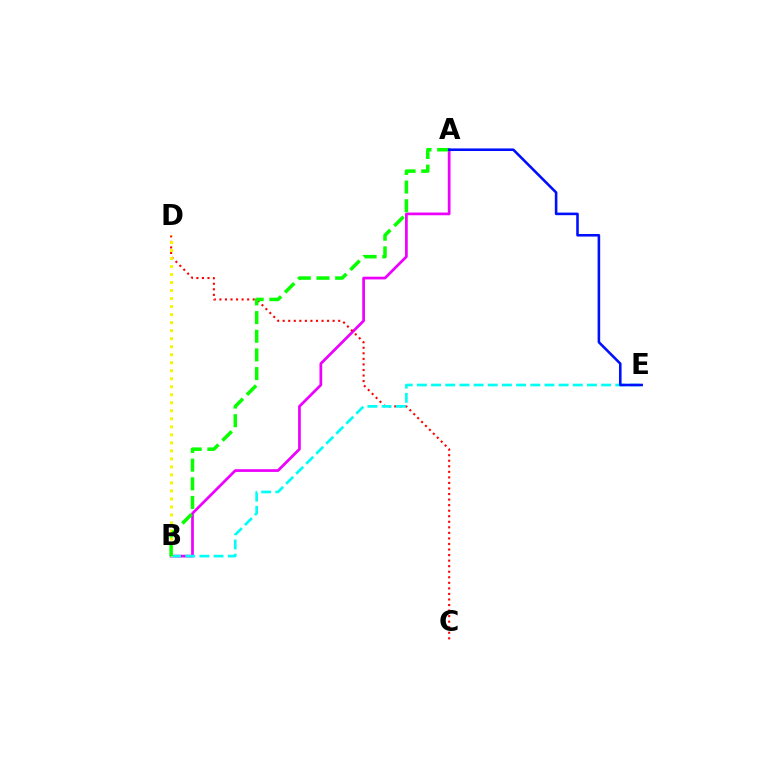{('A', 'B'): [{'color': '#ee00ff', 'line_style': 'solid', 'thickness': 1.96}, {'color': '#08ff00', 'line_style': 'dashed', 'thickness': 2.54}], ('C', 'D'): [{'color': '#ff0000', 'line_style': 'dotted', 'thickness': 1.51}], ('B', 'E'): [{'color': '#00fff6', 'line_style': 'dashed', 'thickness': 1.93}], ('B', 'D'): [{'color': '#fcf500', 'line_style': 'dotted', 'thickness': 2.18}], ('A', 'E'): [{'color': '#0010ff', 'line_style': 'solid', 'thickness': 1.86}]}